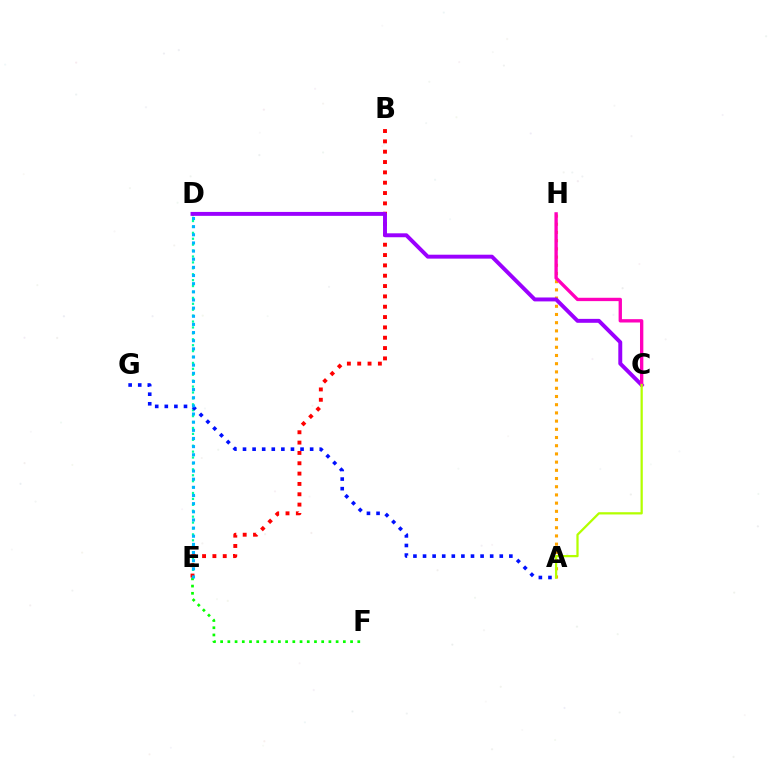{('E', 'F'): [{'color': '#08ff00', 'line_style': 'dotted', 'thickness': 1.96}], ('D', 'E'): [{'color': '#00ff9d', 'line_style': 'dotted', 'thickness': 1.61}, {'color': '#00b5ff', 'line_style': 'dotted', 'thickness': 2.21}], ('B', 'E'): [{'color': '#ff0000', 'line_style': 'dotted', 'thickness': 2.81}], ('A', 'H'): [{'color': '#ffa500', 'line_style': 'dotted', 'thickness': 2.23}], ('A', 'G'): [{'color': '#0010ff', 'line_style': 'dotted', 'thickness': 2.61}], ('C', 'D'): [{'color': '#9b00ff', 'line_style': 'solid', 'thickness': 2.83}], ('C', 'H'): [{'color': '#ff00bd', 'line_style': 'solid', 'thickness': 2.41}], ('A', 'C'): [{'color': '#b3ff00', 'line_style': 'solid', 'thickness': 1.62}]}